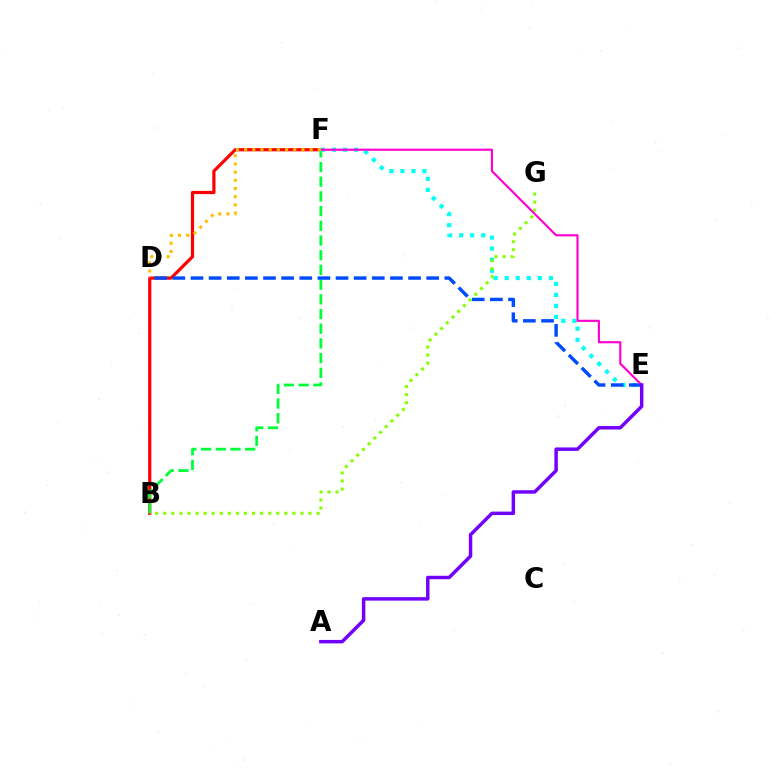{('B', 'F'): [{'color': '#ff0000', 'line_style': 'solid', 'thickness': 2.3}, {'color': '#00ff39', 'line_style': 'dashed', 'thickness': 2.0}], ('E', 'F'): [{'color': '#00fff6', 'line_style': 'dotted', 'thickness': 3.0}, {'color': '#ff00cf', 'line_style': 'solid', 'thickness': 1.55}], ('B', 'G'): [{'color': '#84ff00', 'line_style': 'dotted', 'thickness': 2.19}], ('D', 'E'): [{'color': '#004bff', 'line_style': 'dashed', 'thickness': 2.46}], ('D', 'F'): [{'color': '#ffbd00', 'line_style': 'dotted', 'thickness': 2.22}], ('A', 'E'): [{'color': '#7200ff', 'line_style': 'solid', 'thickness': 2.49}]}